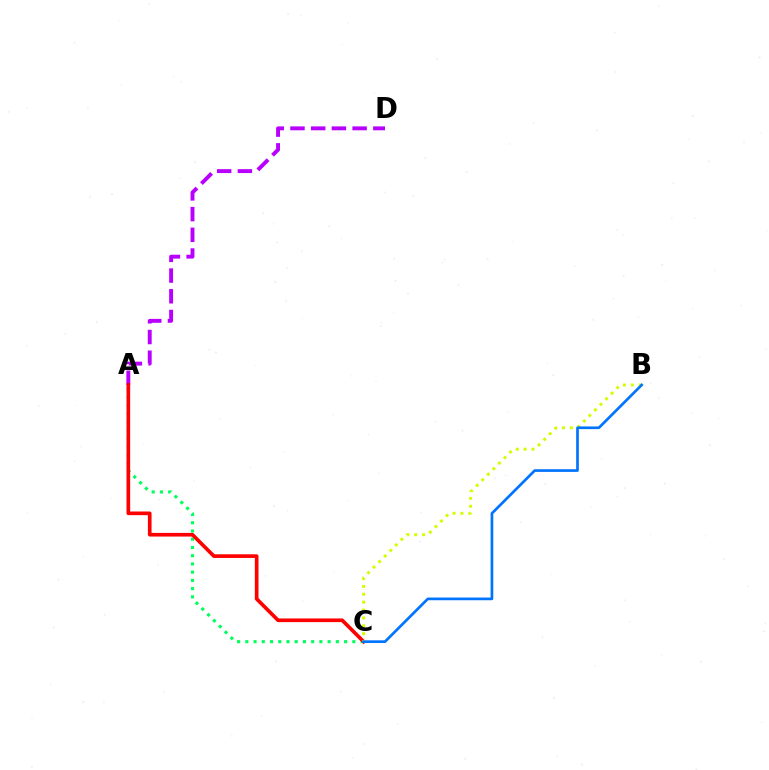{('A', 'C'): [{'color': '#00ff5c', 'line_style': 'dotted', 'thickness': 2.24}, {'color': '#ff0000', 'line_style': 'solid', 'thickness': 2.64}], ('A', 'D'): [{'color': '#b900ff', 'line_style': 'dashed', 'thickness': 2.81}], ('B', 'C'): [{'color': '#d1ff00', 'line_style': 'dotted', 'thickness': 2.14}, {'color': '#0074ff', 'line_style': 'solid', 'thickness': 1.94}]}